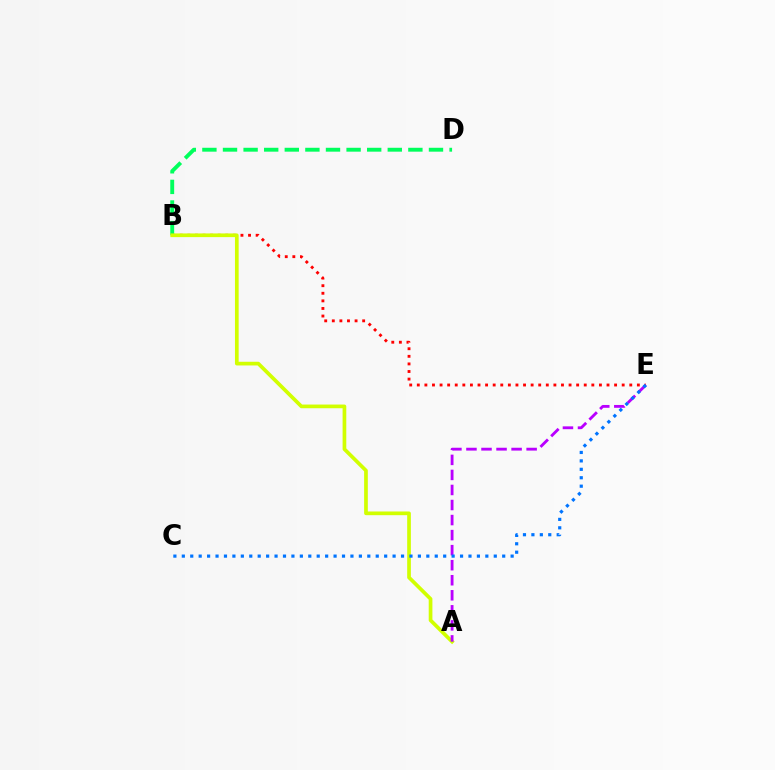{('B', 'E'): [{'color': '#ff0000', 'line_style': 'dotted', 'thickness': 2.06}], ('B', 'D'): [{'color': '#00ff5c', 'line_style': 'dashed', 'thickness': 2.8}], ('A', 'B'): [{'color': '#d1ff00', 'line_style': 'solid', 'thickness': 2.66}], ('A', 'E'): [{'color': '#b900ff', 'line_style': 'dashed', 'thickness': 2.04}], ('C', 'E'): [{'color': '#0074ff', 'line_style': 'dotted', 'thickness': 2.29}]}